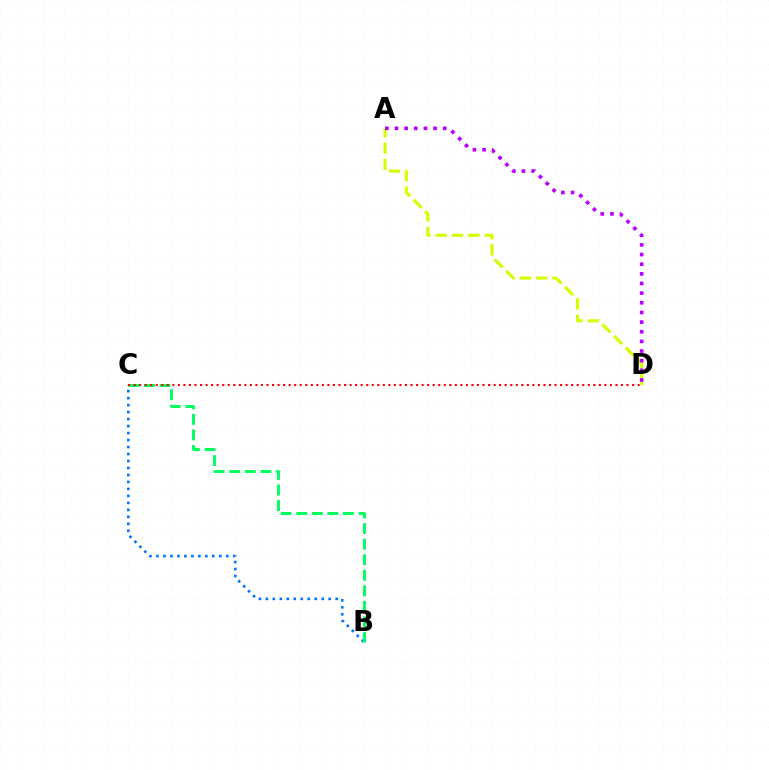{('A', 'D'): [{'color': '#d1ff00', 'line_style': 'dashed', 'thickness': 2.22}, {'color': '#b900ff', 'line_style': 'dotted', 'thickness': 2.62}], ('B', 'C'): [{'color': '#0074ff', 'line_style': 'dotted', 'thickness': 1.9}, {'color': '#00ff5c', 'line_style': 'dashed', 'thickness': 2.11}], ('C', 'D'): [{'color': '#ff0000', 'line_style': 'dotted', 'thickness': 1.5}]}